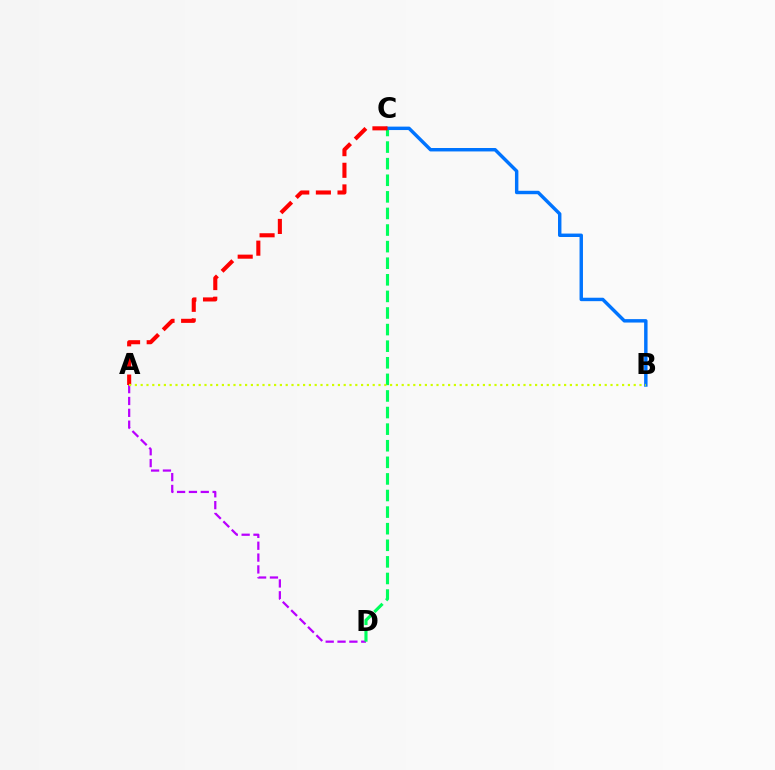{('A', 'D'): [{'color': '#b900ff', 'line_style': 'dashed', 'thickness': 1.61}], ('C', 'D'): [{'color': '#00ff5c', 'line_style': 'dashed', 'thickness': 2.25}], ('B', 'C'): [{'color': '#0074ff', 'line_style': 'solid', 'thickness': 2.47}], ('A', 'C'): [{'color': '#ff0000', 'line_style': 'dashed', 'thickness': 2.94}], ('A', 'B'): [{'color': '#d1ff00', 'line_style': 'dotted', 'thickness': 1.58}]}